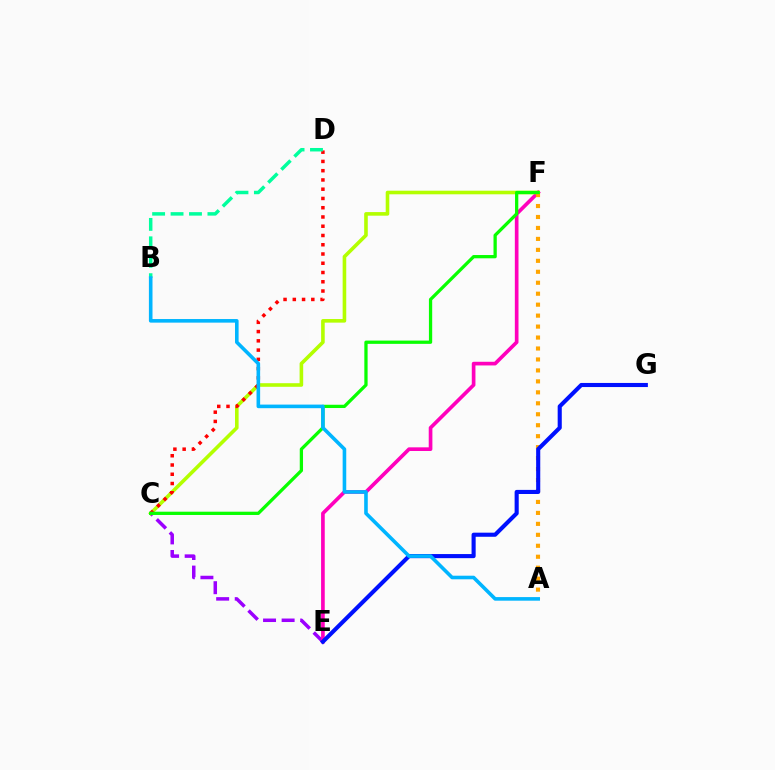{('C', 'E'): [{'color': '#9b00ff', 'line_style': 'dashed', 'thickness': 2.52}], ('E', 'F'): [{'color': '#ff00bd', 'line_style': 'solid', 'thickness': 2.64}], ('C', 'F'): [{'color': '#b3ff00', 'line_style': 'solid', 'thickness': 2.59}, {'color': '#08ff00', 'line_style': 'solid', 'thickness': 2.35}], ('A', 'F'): [{'color': '#ffa500', 'line_style': 'dotted', 'thickness': 2.98}], ('E', 'G'): [{'color': '#0010ff', 'line_style': 'solid', 'thickness': 2.95}], ('C', 'D'): [{'color': '#ff0000', 'line_style': 'dotted', 'thickness': 2.52}], ('B', 'D'): [{'color': '#00ff9d', 'line_style': 'dashed', 'thickness': 2.5}], ('A', 'B'): [{'color': '#00b5ff', 'line_style': 'solid', 'thickness': 2.59}]}